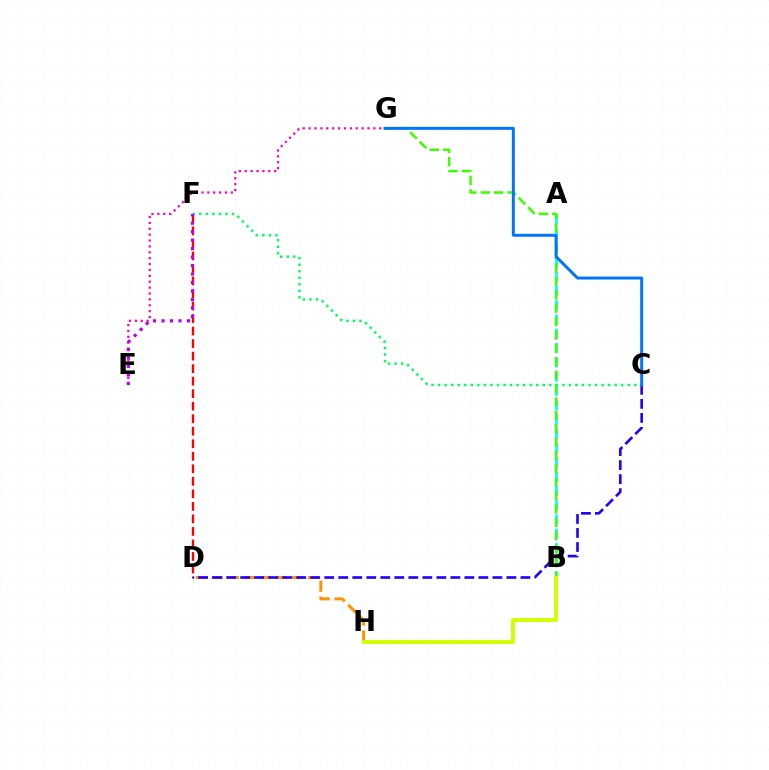{('A', 'B'): [{'color': '#00fff6', 'line_style': 'dashed', 'thickness': 1.94}], ('B', 'G'): [{'color': '#3dff00', 'line_style': 'dashed', 'thickness': 1.82}], ('D', 'H'): [{'color': '#ff9400', 'line_style': 'dashed', 'thickness': 2.18}], ('E', 'G'): [{'color': '#ff00ac', 'line_style': 'dotted', 'thickness': 1.6}], ('D', 'F'): [{'color': '#ff0000', 'line_style': 'dashed', 'thickness': 1.7}], ('C', 'F'): [{'color': '#00ff5c', 'line_style': 'dotted', 'thickness': 1.78}], ('C', 'D'): [{'color': '#2500ff', 'line_style': 'dashed', 'thickness': 1.9}], ('E', 'F'): [{'color': '#b900ff', 'line_style': 'dotted', 'thickness': 2.3}], ('C', 'G'): [{'color': '#0074ff', 'line_style': 'solid', 'thickness': 2.13}], ('B', 'H'): [{'color': '#d1ff00', 'line_style': 'solid', 'thickness': 2.84}]}